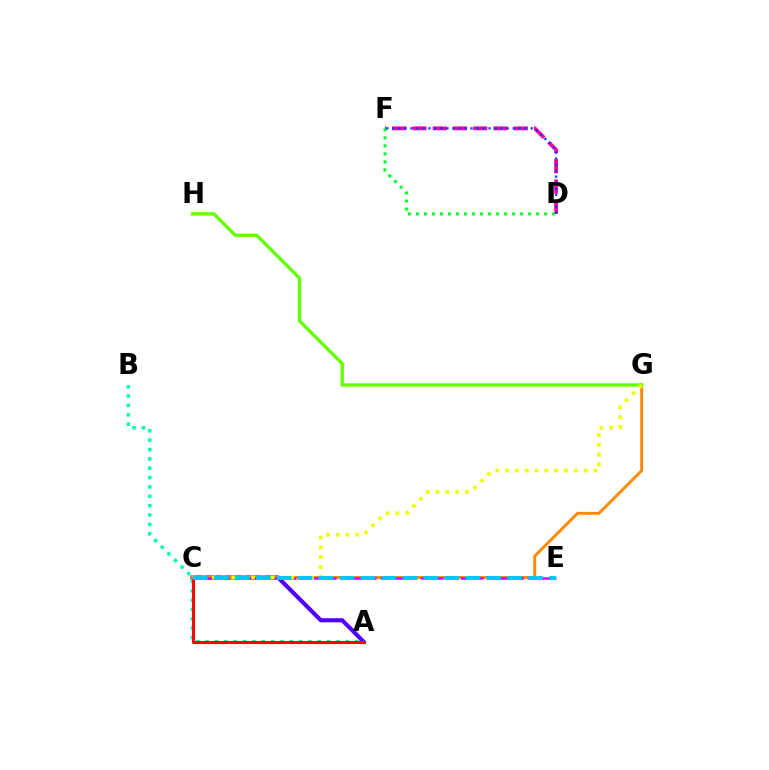{('A', 'C'): [{'color': '#4f00ff', 'line_style': 'solid', 'thickness': 2.97}, {'color': '#ff0000', 'line_style': 'solid', 'thickness': 2.22}], ('A', 'B'): [{'color': '#00ffaf', 'line_style': 'dotted', 'thickness': 2.54}], ('C', 'G'): [{'color': '#ff8800', 'line_style': 'solid', 'thickness': 2.09}, {'color': '#eeff00', 'line_style': 'dotted', 'thickness': 2.66}], ('D', 'F'): [{'color': '#ff00a0', 'line_style': 'dashed', 'thickness': 2.75}, {'color': '#00ff27', 'line_style': 'dotted', 'thickness': 2.18}, {'color': '#003fff', 'line_style': 'dotted', 'thickness': 1.64}], ('G', 'H'): [{'color': '#66ff00', 'line_style': 'solid', 'thickness': 2.42}], ('C', 'E'): [{'color': '#d600ff', 'line_style': 'dashed', 'thickness': 1.82}, {'color': '#00c7ff', 'line_style': 'dashed', 'thickness': 2.85}]}